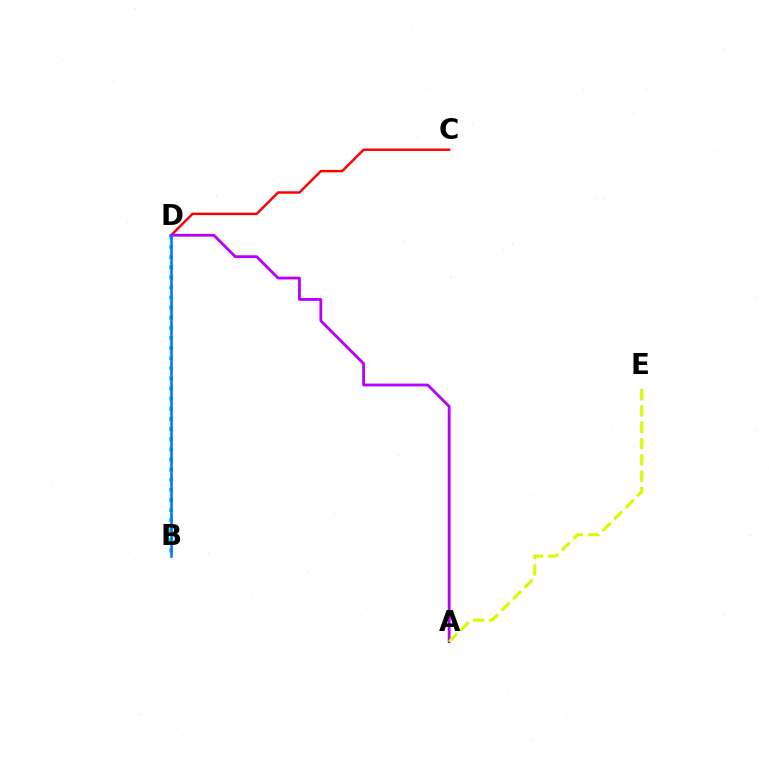{('B', 'D'): [{'color': '#00ff5c', 'line_style': 'dotted', 'thickness': 2.75}, {'color': '#0074ff', 'line_style': 'solid', 'thickness': 1.84}], ('C', 'D'): [{'color': '#ff0000', 'line_style': 'solid', 'thickness': 1.76}], ('A', 'D'): [{'color': '#b900ff', 'line_style': 'solid', 'thickness': 2.02}], ('A', 'E'): [{'color': '#d1ff00', 'line_style': 'dashed', 'thickness': 2.21}]}